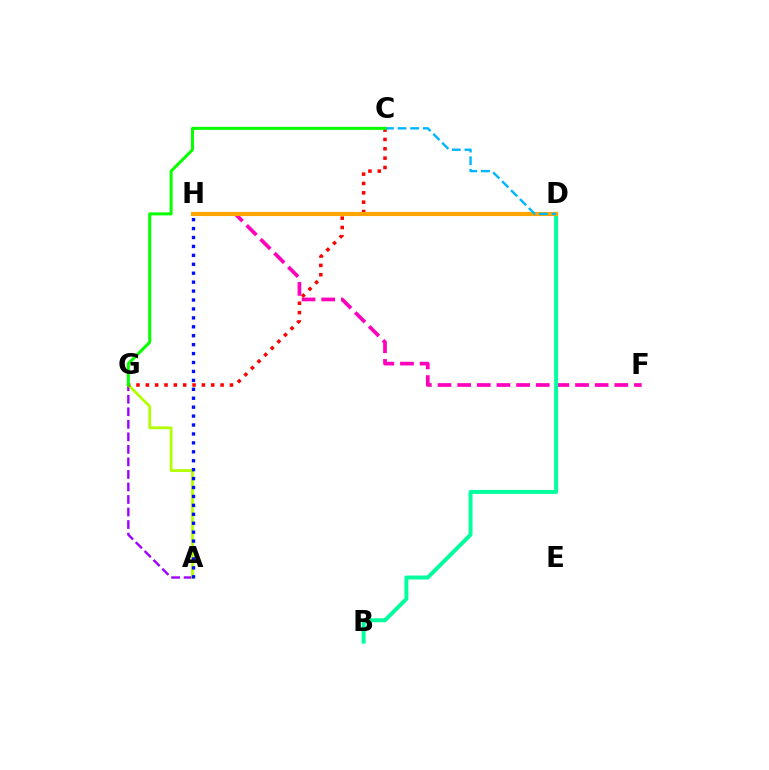{('A', 'G'): [{'color': '#9b00ff', 'line_style': 'dashed', 'thickness': 1.7}, {'color': '#b3ff00', 'line_style': 'solid', 'thickness': 1.99}], ('F', 'H'): [{'color': '#ff00bd', 'line_style': 'dashed', 'thickness': 2.67}], ('B', 'D'): [{'color': '#00ff9d', 'line_style': 'solid', 'thickness': 2.85}], ('C', 'G'): [{'color': '#ff0000', 'line_style': 'dotted', 'thickness': 2.54}, {'color': '#08ff00', 'line_style': 'solid', 'thickness': 2.17}], ('D', 'H'): [{'color': '#ffa500', 'line_style': 'solid', 'thickness': 2.97}], ('C', 'D'): [{'color': '#00b5ff', 'line_style': 'dashed', 'thickness': 1.72}], ('A', 'H'): [{'color': '#0010ff', 'line_style': 'dotted', 'thickness': 2.43}]}